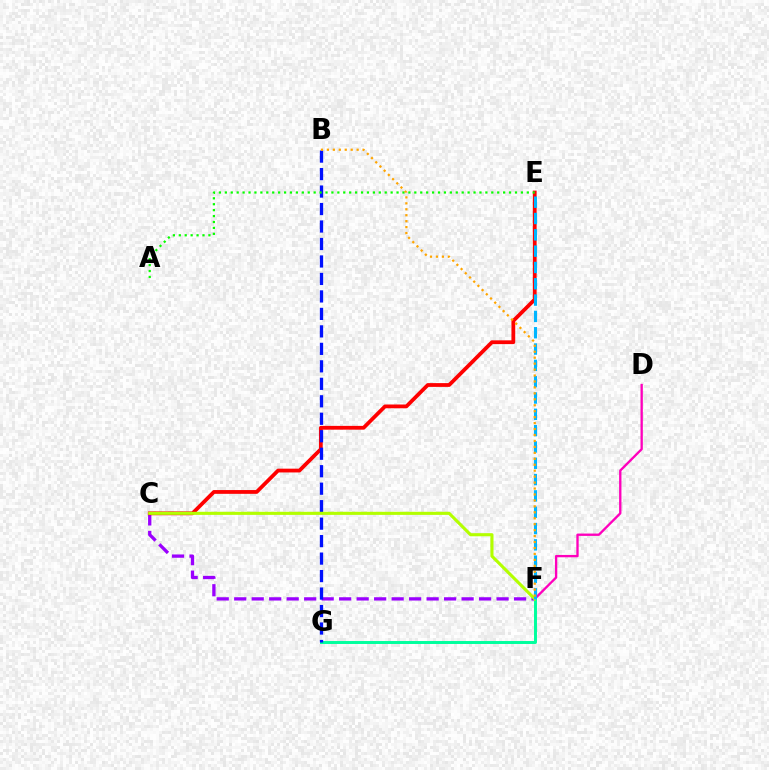{('C', 'F'): [{'color': '#9b00ff', 'line_style': 'dashed', 'thickness': 2.38}, {'color': '#b3ff00', 'line_style': 'solid', 'thickness': 2.24}], ('C', 'E'): [{'color': '#ff0000', 'line_style': 'solid', 'thickness': 2.72}], ('D', 'F'): [{'color': '#ff00bd', 'line_style': 'solid', 'thickness': 1.68}], ('F', 'G'): [{'color': '#00ff9d', 'line_style': 'solid', 'thickness': 2.13}], ('B', 'G'): [{'color': '#0010ff', 'line_style': 'dashed', 'thickness': 2.37}], ('A', 'E'): [{'color': '#08ff00', 'line_style': 'dotted', 'thickness': 1.61}], ('E', 'F'): [{'color': '#00b5ff', 'line_style': 'dashed', 'thickness': 2.22}], ('B', 'F'): [{'color': '#ffa500', 'line_style': 'dotted', 'thickness': 1.62}]}